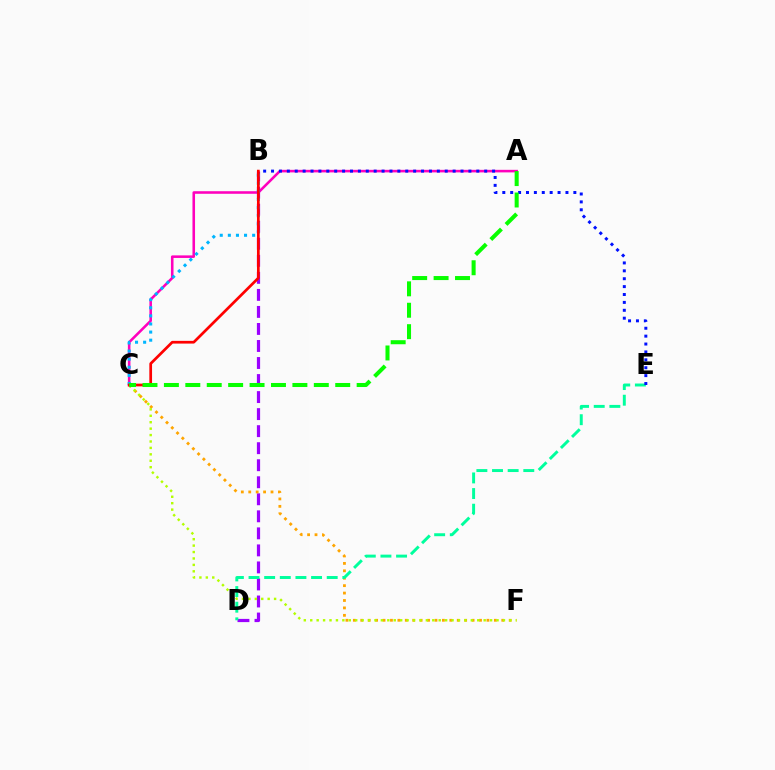{('A', 'C'): [{'color': '#ff00bd', 'line_style': 'solid', 'thickness': 1.85}, {'color': '#08ff00', 'line_style': 'dashed', 'thickness': 2.91}], ('B', 'D'): [{'color': '#9b00ff', 'line_style': 'dashed', 'thickness': 2.31}], ('C', 'F'): [{'color': '#ffa500', 'line_style': 'dotted', 'thickness': 2.02}, {'color': '#b3ff00', 'line_style': 'dotted', 'thickness': 1.75}], ('D', 'E'): [{'color': '#00ff9d', 'line_style': 'dashed', 'thickness': 2.12}], ('B', 'E'): [{'color': '#0010ff', 'line_style': 'dotted', 'thickness': 2.15}], ('B', 'C'): [{'color': '#00b5ff', 'line_style': 'dotted', 'thickness': 2.2}, {'color': '#ff0000', 'line_style': 'solid', 'thickness': 1.96}]}